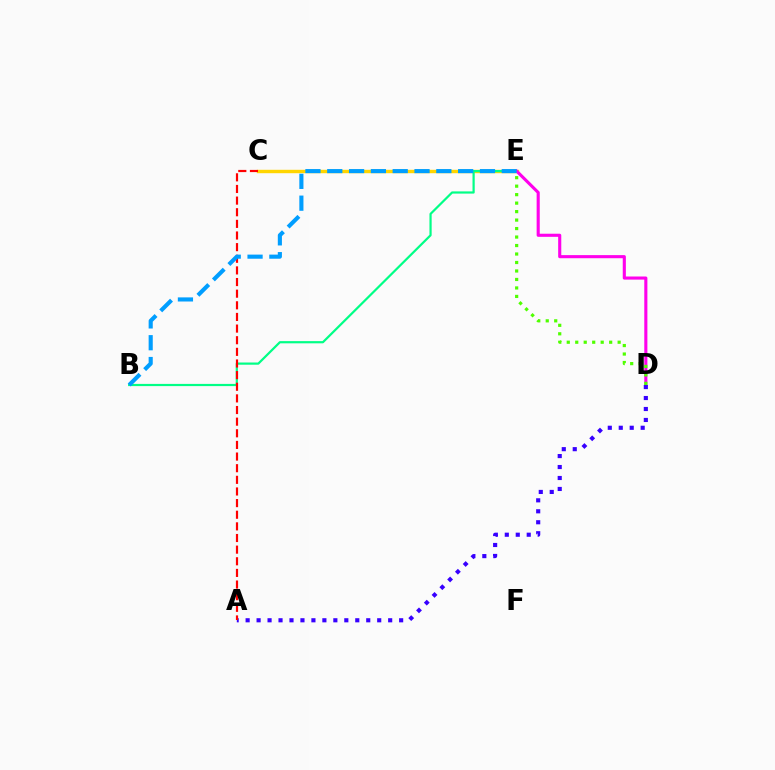{('C', 'E'): [{'color': '#ffd500', 'line_style': 'solid', 'thickness': 2.46}], ('B', 'E'): [{'color': '#00ff86', 'line_style': 'solid', 'thickness': 1.59}, {'color': '#009eff', 'line_style': 'dashed', 'thickness': 2.96}], ('D', 'E'): [{'color': '#ff00ed', 'line_style': 'solid', 'thickness': 2.24}, {'color': '#4fff00', 'line_style': 'dotted', 'thickness': 2.3}], ('A', 'D'): [{'color': '#3700ff', 'line_style': 'dotted', 'thickness': 2.98}], ('A', 'C'): [{'color': '#ff0000', 'line_style': 'dashed', 'thickness': 1.58}]}